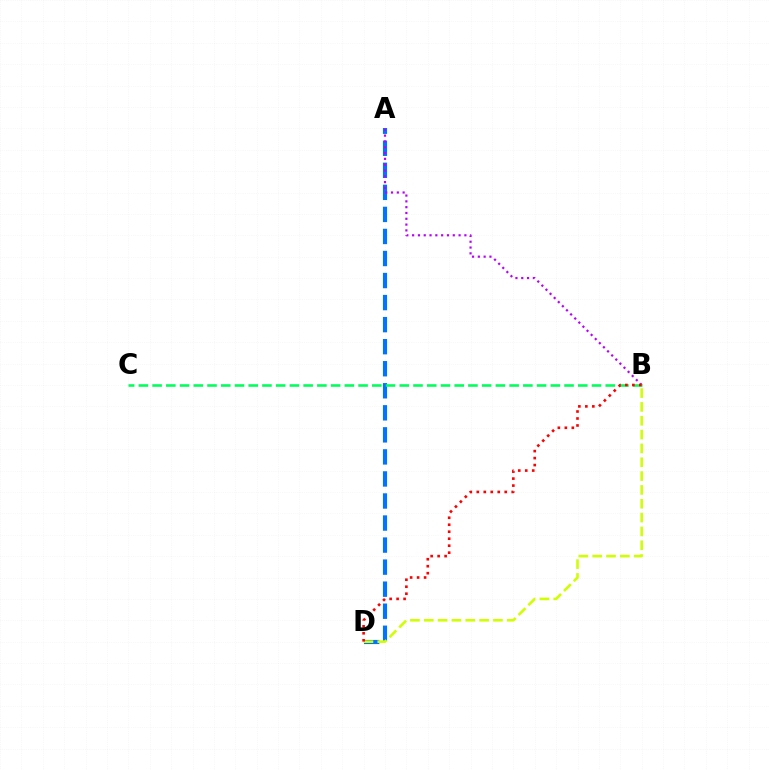{('A', 'D'): [{'color': '#0074ff', 'line_style': 'dashed', 'thickness': 2.99}], ('A', 'B'): [{'color': '#b900ff', 'line_style': 'dotted', 'thickness': 1.58}], ('B', 'C'): [{'color': '#00ff5c', 'line_style': 'dashed', 'thickness': 1.87}], ('B', 'D'): [{'color': '#d1ff00', 'line_style': 'dashed', 'thickness': 1.88}, {'color': '#ff0000', 'line_style': 'dotted', 'thickness': 1.9}]}